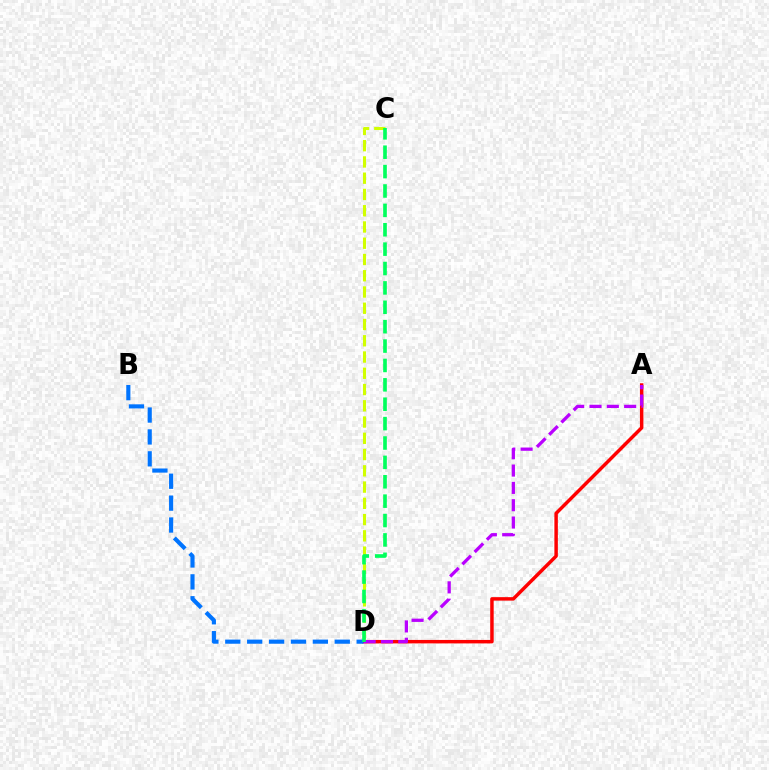{('C', 'D'): [{'color': '#d1ff00', 'line_style': 'dashed', 'thickness': 2.21}, {'color': '#00ff5c', 'line_style': 'dashed', 'thickness': 2.63}], ('A', 'D'): [{'color': '#ff0000', 'line_style': 'solid', 'thickness': 2.5}, {'color': '#b900ff', 'line_style': 'dashed', 'thickness': 2.35}], ('B', 'D'): [{'color': '#0074ff', 'line_style': 'dashed', 'thickness': 2.97}]}